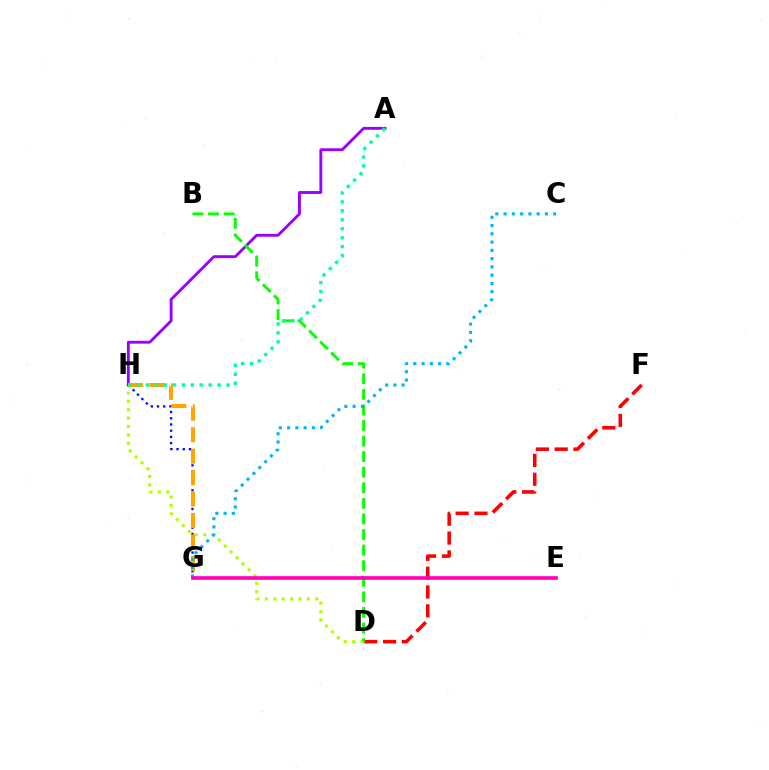{('D', 'F'): [{'color': '#ff0000', 'line_style': 'dashed', 'thickness': 2.56}], ('G', 'H'): [{'color': '#0010ff', 'line_style': 'dotted', 'thickness': 1.69}, {'color': '#ffa500', 'line_style': 'dashed', 'thickness': 2.91}], ('D', 'H'): [{'color': '#b3ff00', 'line_style': 'dotted', 'thickness': 2.28}], ('A', 'H'): [{'color': '#9b00ff', 'line_style': 'solid', 'thickness': 2.06}, {'color': '#00ff9d', 'line_style': 'dotted', 'thickness': 2.43}], ('B', 'D'): [{'color': '#08ff00', 'line_style': 'dashed', 'thickness': 2.12}], ('C', 'G'): [{'color': '#00b5ff', 'line_style': 'dotted', 'thickness': 2.25}], ('E', 'G'): [{'color': '#ff00bd', 'line_style': 'solid', 'thickness': 2.63}]}